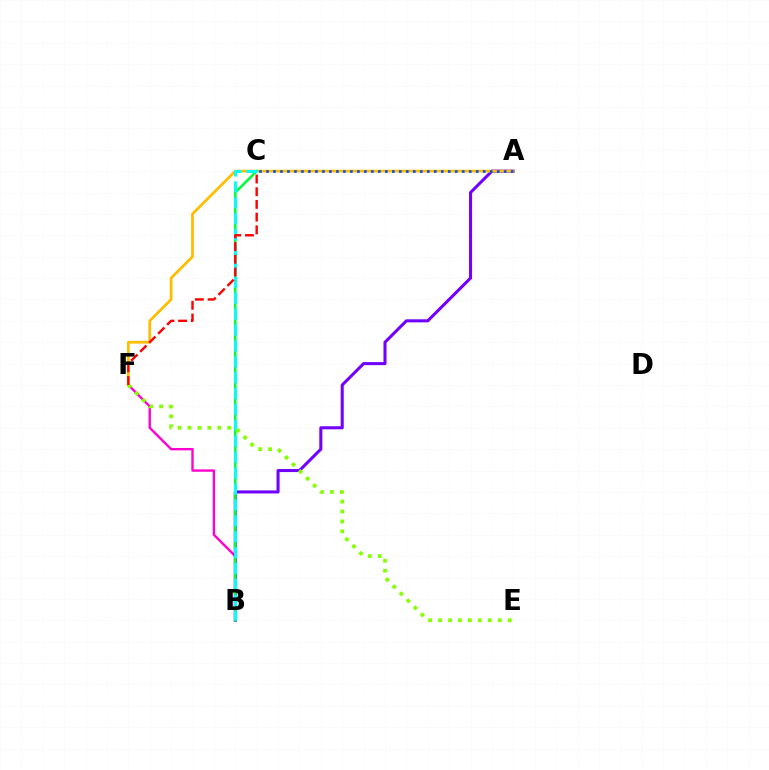{('B', 'F'): [{'color': '#ff00cf', 'line_style': 'solid', 'thickness': 1.71}], ('A', 'B'): [{'color': '#7200ff', 'line_style': 'solid', 'thickness': 2.2}], ('A', 'F'): [{'color': '#ffbd00', 'line_style': 'solid', 'thickness': 1.98}], ('A', 'C'): [{'color': '#004bff', 'line_style': 'dotted', 'thickness': 1.9}], ('B', 'C'): [{'color': '#00ff39', 'line_style': 'solid', 'thickness': 1.84}, {'color': '#00fff6', 'line_style': 'dashed', 'thickness': 2.16}], ('E', 'F'): [{'color': '#84ff00', 'line_style': 'dotted', 'thickness': 2.7}], ('C', 'F'): [{'color': '#ff0000', 'line_style': 'dashed', 'thickness': 1.73}]}